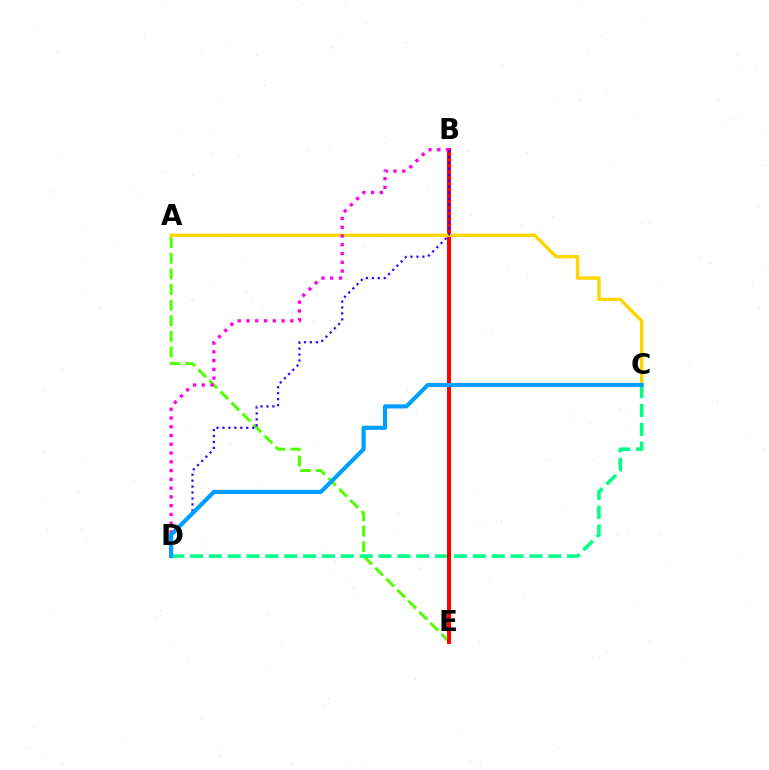{('A', 'E'): [{'color': '#4fff00', 'line_style': 'dashed', 'thickness': 2.12}], ('C', 'D'): [{'color': '#00ff86', 'line_style': 'dashed', 'thickness': 2.56}, {'color': '#009eff', 'line_style': 'solid', 'thickness': 2.97}], ('B', 'E'): [{'color': '#ff0000', 'line_style': 'solid', 'thickness': 2.85}], ('A', 'C'): [{'color': '#ffd500', 'line_style': 'solid', 'thickness': 2.43}], ('B', 'D'): [{'color': '#ff00ed', 'line_style': 'dotted', 'thickness': 2.38}, {'color': '#3700ff', 'line_style': 'dotted', 'thickness': 1.61}]}